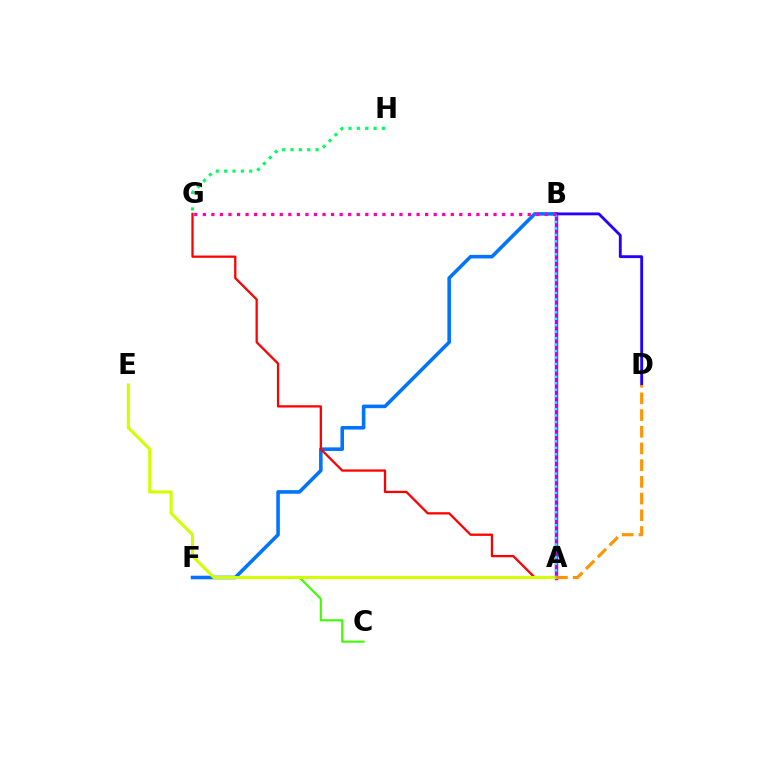{('C', 'F'): [{'color': '#3dff00', 'line_style': 'solid', 'thickness': 1.52}], ('A', 'B'): [{'color': '#b900ff', 'line_style': 'solid', 'thickness': 2.47}, {'color': '#00fff6', 'line_style': 'dotted', 'thickness': 1.75}], ('B', 'F'): [{'color': '#0074ff', 'line_style': 'solid', 'thickness': 2.57}], ('A', 'G'): [{'color': '#ff0000', 'line_style': 'solid', 'thickness': 1.64}], ('A', 'E'): [{'color': '#d1ff00', 'line_style': 'solid', 'thickness': 2.21}], ('B', 'D'): [{'color': '#2500ff', 'line_style': 'solid', 'thickness': 2.05}], ('B', 'G'): [{'color': '#ff00ac', 'line_style': 'dotted', 'thickness': 2.32}], ('A', 'D'): [{'color': '#ff9400', 'line_style': 'dashed', 'thickness': 2.27}], ('G', 'H'): [{'color': '#00ff5c', 'line_style': 'dotted', 'thickness': 2.27}]}